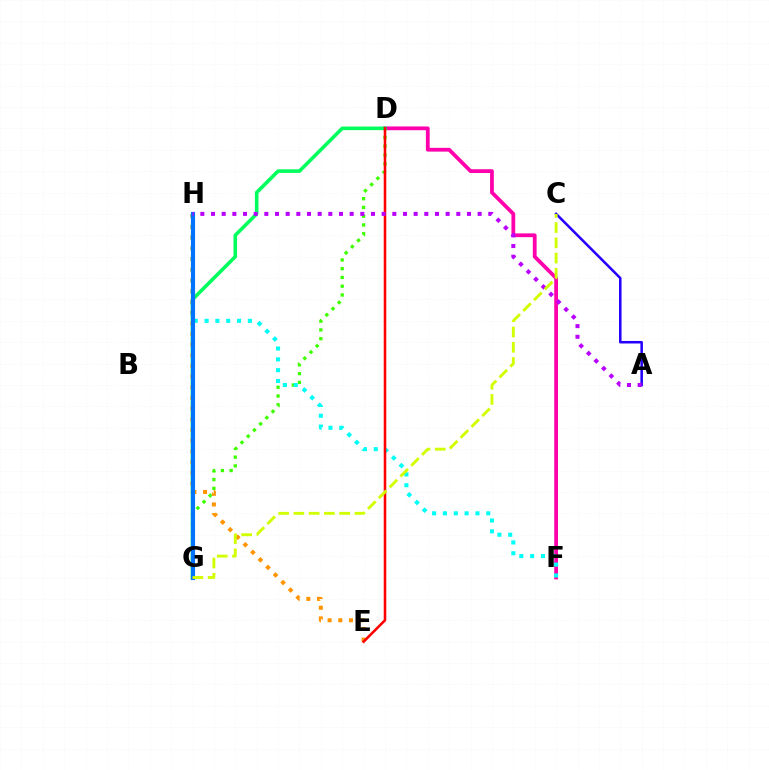{('D', 'F'): [{'color': '#ff00ac', 'line_style': 'solid', 'thickness': 2.72}], ('D', 'G'): [{'color': '#3dff00', 'line_style': 'dotted', 'thickness': 2.38}, {'color': '#00ff5c', 'line_style': 'solid', 'thickness': 2.58}], ('F', 'H'): [{'color': '#00fff6', 'line_style': 'dotted', 'thickness': 2.94}], ('E', 'H'): [{'color': '#ff9400', 'line_style': 'dotted', 'thickness': 2.9}], ('G', 'H'): [{'color': '#0074ff', 'line_style': 'solid', 'thickness': 2.98}], ('A', 'C'): [{'color': '#2500ff', 'line_style': 'solid', 'thickness': 1.82}], ('D', 'E'): [{'color': '#ff0000', 'line_style': 'solid', 'thickness': 1.85}], ('A', 'H'): [{'color': '#b900ff', 'line_style': 'dotted', 'thickness': 2.9}], ('C', 'G'): [{'color': '#d1ff00', 'line_style': 'dashed', 'thickness': 2.07}]}